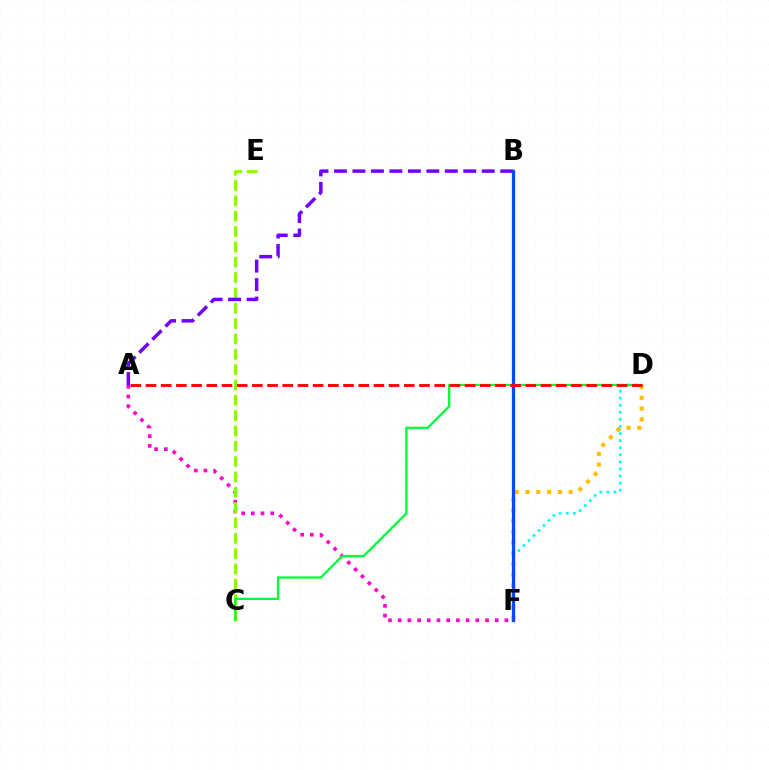{('A', 'F'): [{'color': '#ff00cf', 'line_style': 'dotted', 'thickness': 2.64}], ('C', 'E'): [{'color': '#84ff00', 'line_style': 'dashed', 'thickness': 2.08}], ('D', 'F'): [{'color': '#ffbd00', 'line_style': 'dotted', 'thickness': 2.93}, {'color': '#00fff6', 'line_style': 'dotted', 'thickness': 1.92}], ('C', 'D'): [{'color': '#00ff39', 'line_style': 'solid', 'thickness': 1.66}], ('A', 'B'): [{'color': '#7200ff', 'line_style': 'dashed', 'thickness': 2.51}], ('B', 'F'): [{'color': '#004bff', 'line_style': 'solid', 'thickness': 2.36}], ('A', 'D'): [{'color': '#ff0000', 'line_style': 'dashed', 'thickness': 2.06}]}